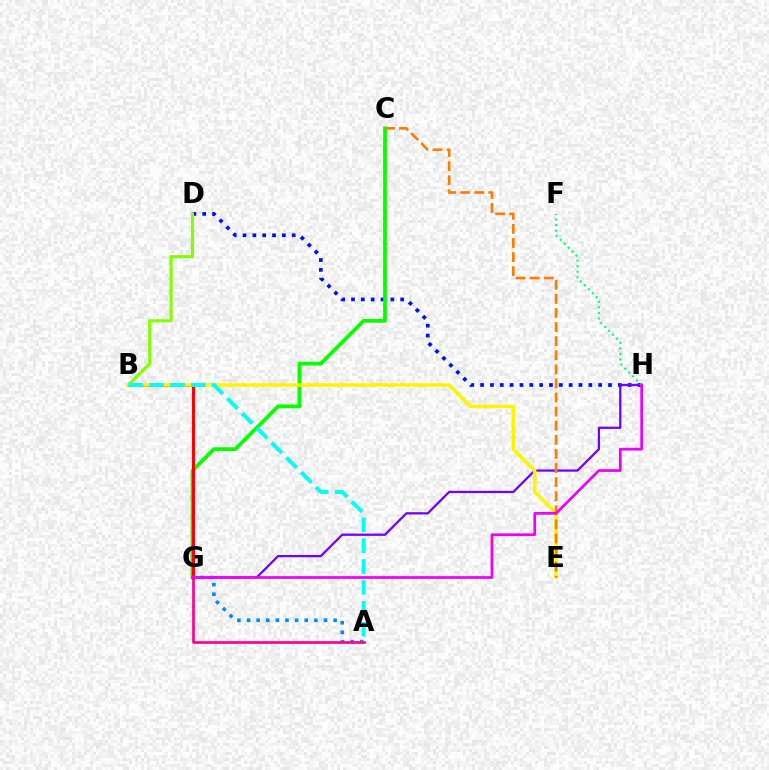{('D', 'H'): [{'color': '#0010ff', 'line_style': 'dotted', 'thickness': 2.67}], ('G', 'H'): [{'color': '#7200ff', 'line_style': 'solid', 'thickness': 1.63}, {'color': '#ee00ff', 'line_style': 'solid', 'thickness': 1.96}], ('F', 'H'): [{'color': '#00ff74', 'line_style': 'dotted', 'thickness': 1.51}], ('C', 'G'): [{'color': '#08ff00', 'line_style': 'solid', 'thickness': 2.74}], ('B', 'G'): [{'color': '#ff0000', 'line_style': 'solid', 'thickness': 2.22}], ('B', 'D'): [{'color': '#84ff00', 'line_style': 'solid', 'thickness': 2.25}], ('B', 'E'): [{'color': '#fcf500', 'line_style': 'solid', 'thickness': 2.55}], ('A', 'G'): [{'color': '#008cff', 'line_style': 'dotted', 'thickness': 2.61}, {'color': '#ff0094', 'line_style': 'solid', 'thickness': 1.94}], ('C', 'E'): [{'color': '#ff7c00', 'line_style': 'dashed', 'thickness': 1.91}], ('A', 'B'): [{'color': '#00fff6', 'line_style': 'dashed', 'thickness': 2.84}]}